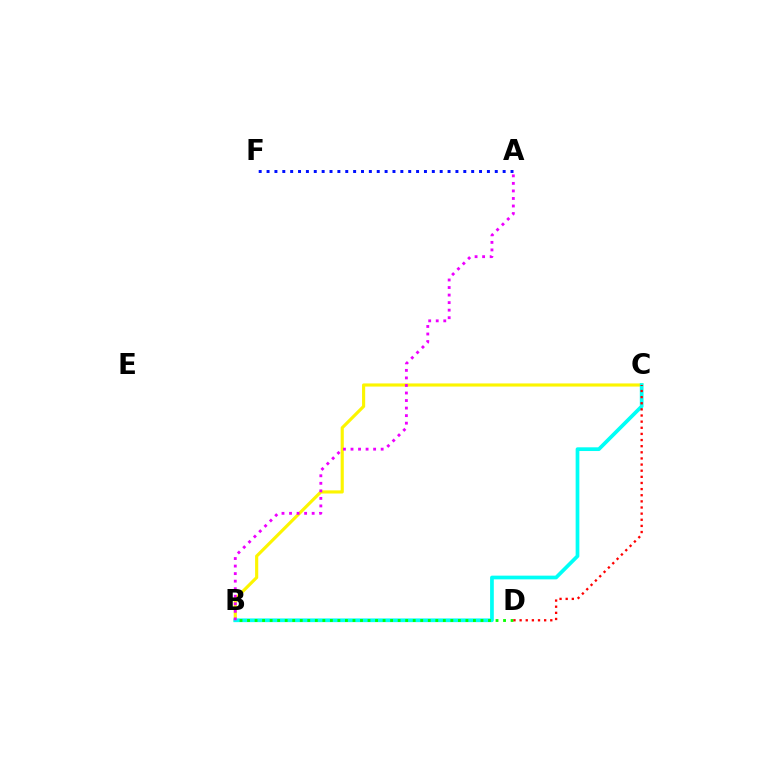{('B', 'C'): [{'color': '#fcf500', 'line_style': 'solid', 'thickness': 2.26}, {'color': '#00fff6', 'line_style': 'solid', 'thickness': 2.68}], ('A', 'F'): [{'color': '#0010ff', 'line_style': 'dotted', 'thickness': 2.14}], ('B', 'D'): [{'color': '#08ff00', 'line_style': 'dotted', 'thickness': 2.05}], ('A', 'B'): [{'color': '#ee00ff', 'line_style': 'dotted', 'thickness': 2.05}], ('C', 'D'): [{'color': '#ff0000', 'line_style': 'dotted', 'thickness': 1.67}]}